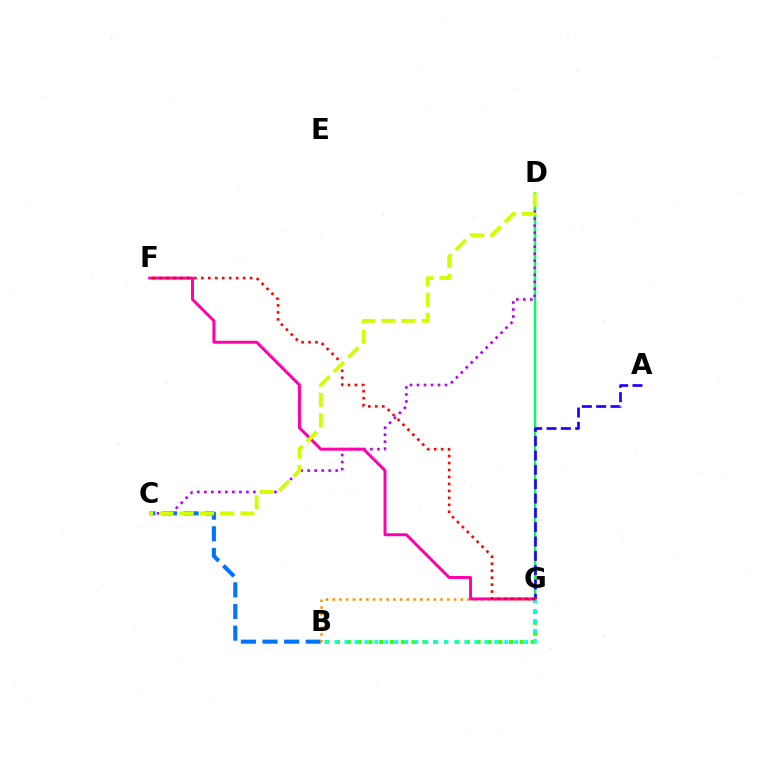{('D', 'G'): [{'color': '#00ff5c', 'line_style': 'solid', 'thickness': 1.71}], ('A', 'G'): [{'color': '#2500ff', 'line_style': 'dashed', 'thickness': 1.95}], ('B', 'C'): [{'color': '#0074ff', 'line_style': 'dashed', 'thickness': 2.94}], ('C', 'D'): [{'color': '#b900ff', 'line_style': 'dotted', 'thickness': 1.91}, {'color': '#d1ff00', 'line_style': 'dashed', 'thickness': 2.75}], ('B', 'G'): [{'color': '#3dff00', 'line_style': 'dotted', 'thickness': 2.94}, {'color': '#ff9400', 'line_style': 'dotted', 'thickness': 1.83}, {'color': '#00fff6', 'line_style': 'dotted', 'thickness': 2.71}], ('F', 'G'): [{'color': '#ff00ac', 'line_style': 'solid', 'thickness': 2.13}, {'color': '#ff0000', 'line_style': 'dotted', 'thickness': 1.89}]}